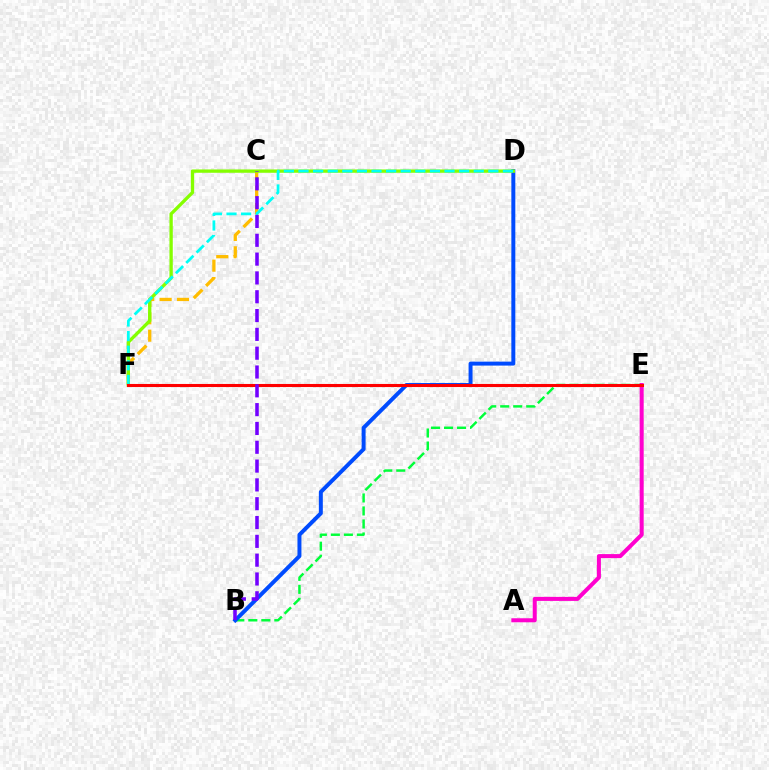{('B', 'E'): [{'color': '#00ff39', 'line_style': 'dashed', 'thickness': 1.77}], ('C', 'F'): [{'color': '#ffbd00', 'line_style': 'dashed', 'thickness': 2.36}], ('B', 'D'): [{'color': '#004bff', 'line_style': 'solid', 'thickness': 2.85}], ('D', 'F'): [{'color': '#84ff00', 'line_style': 'solid', 'thickness': 2.39}, {'color': '#00fff6', 'line_style': 'dashed', 'thickness': 1.98}], ('A', 'E'): [{'color': '#ff00cf', 'line_style': 'solid', 'thickness': 2.9}], ('E', 'F'): [{'color': '#ff0000', 'line_style': 'solid', 'thickness': 2.21}], ('B', 'C'): [{'color': '#7200ff', 'line_style': 'dashed', 'thickness': 2.56}]}